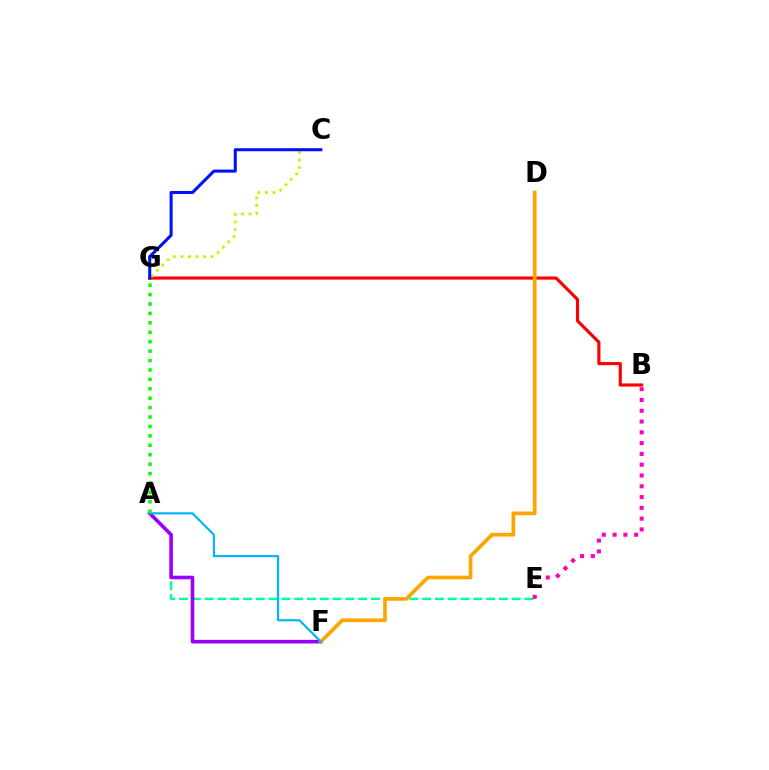{('A', 'E'): [{'color': '#00ff9d', 'line_style': 'dashed', 'thickness': 1.74}], ('B', 'E'): [{'color': '#ff00bd', 'line_style': 'dotted', 'thickness': 2.93}], ('B', 'G'): [{'color': '#ff0000', 'line_style': 'solid', 'thickness': 2.27}], ('C', 'G'): [{'color': '#b3ff00', 'line_style': 'dotted', 'thickness': 2.06}, {'color': '#0010ff', 'line_style': 'solid', 'thickness': 2.2}], ('A', 'F'): [{'color': '#9b00ff', 'line_style': 'solid', 'thickness': 2.6}, {'color': '#00b5ff', 'line_style': 'solid', 'thickness': 1.57}], ('D', 'F'): [{'color': '#ffa500', 'line_style': 'solid', 'thickness': 2.66}], ('A', 'G'): [{'color': '#08ff00', 'line_style': 'dotted', 'thickness': 2.56}]}